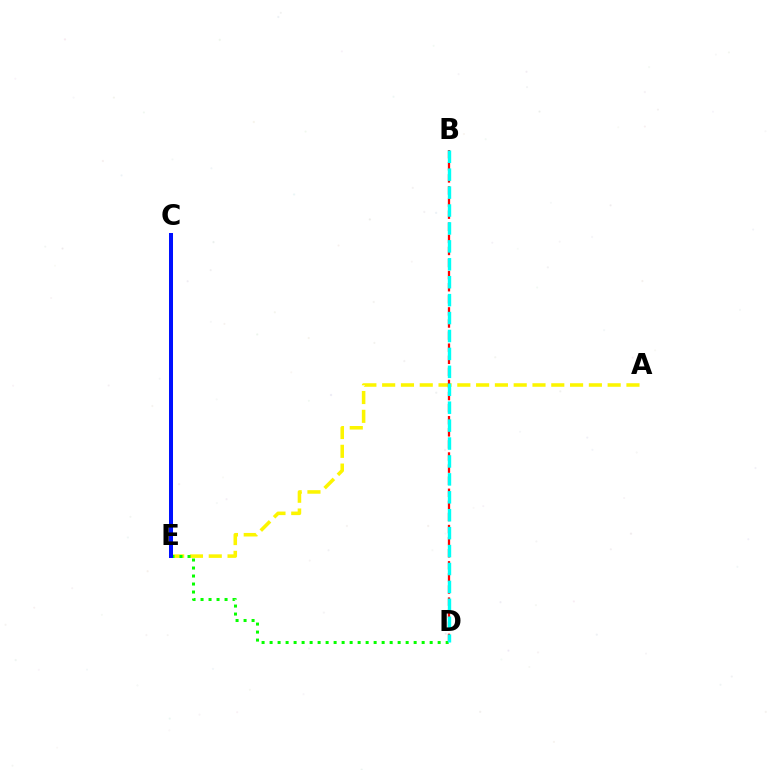{('C', 'E'): [{'color': '#ee00ff', 'line_style': 'dotted', 'thickness': 2.58}, {'color': '#0010ff', 'line_style': 'solid', 'thickness': 2.89}], ('A', 'E'): [{'color': '#fcf500', 'line_style': 'dashed', 'thickness': 2.55}], ('D', 'E'): [{'color': '#08ff00', 'line_style': 'dotted', 'thickness': 2.17}], ('B', 'D'): [{'color': '#ff0000', 'line_style': 'dashed', 'thickness': 1.64}, {'color': '#00fff6', 'line_style': 'dashed', 'thickness': 2.43}]}